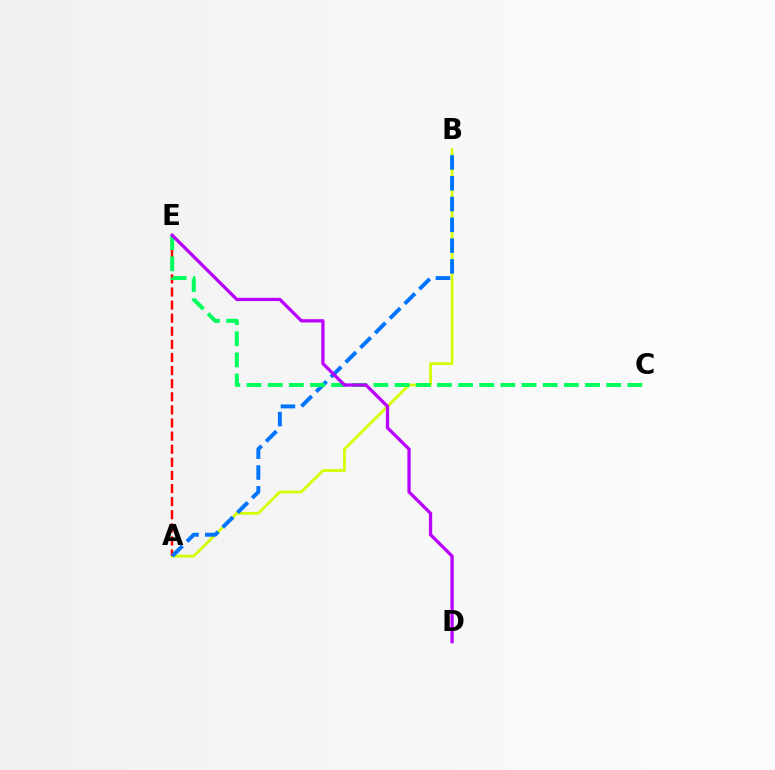{('A', 'B'): [{'color': '#d1ff00', 'line_style': 'solid', 'thickness': 1.97}, {'color': '#0074ff', 'line_style': 'dashed', 'thickness': 2.82}], ('A', 'E'): [{'color': '#ff0000', 'line_style': 'dashed', 'thickness': 1.78}], ('C', 'E'): [{'color': '#00ff5c', 'line_style': 'dashed', 'thickness': 2.87}], ('D', 'E'): [{'color': '#b900ff', 'line_style': 'solid', 'thickness': 2.35}]}